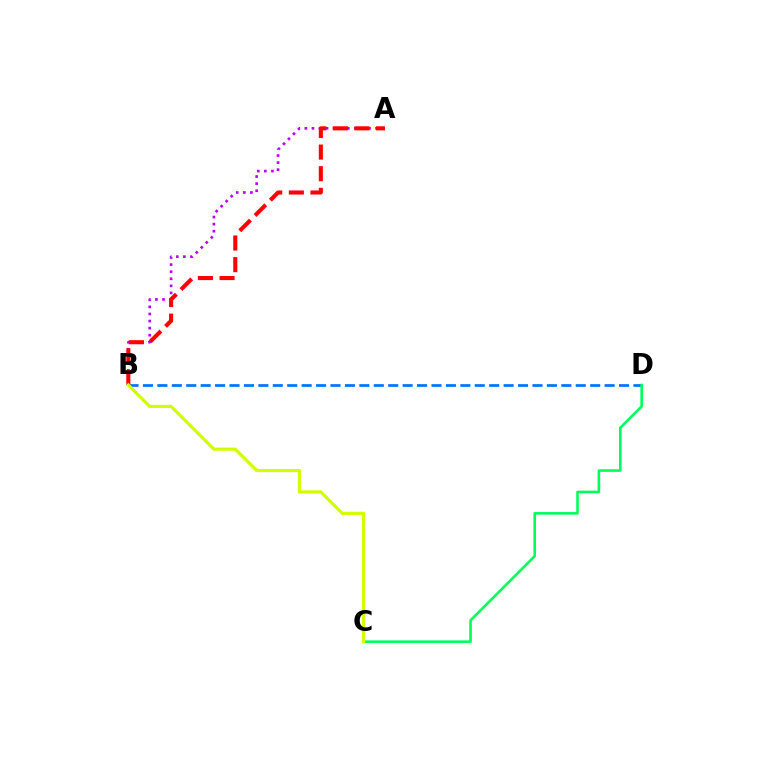{('A', 'B'): [{'color': '#b900ff', 'line_style': 'dotted', 'thickness': 1.92}, {'color': '#ff0000', 'line_style': 'dashed', 'thickness': 2.94}], ('B', 'D'): [{'color': '#0074ff', 'line_style': 'dashed', 'thickness': 1.96}], ('C', 'D'): [{'color': '#00ff5c', 'line_style': 'solid', 'thickness': 1.87}], ('B', 'C'): [{'color': '#d1ff00', 'line_style': 'solid', 'thickness': 2.27}]}